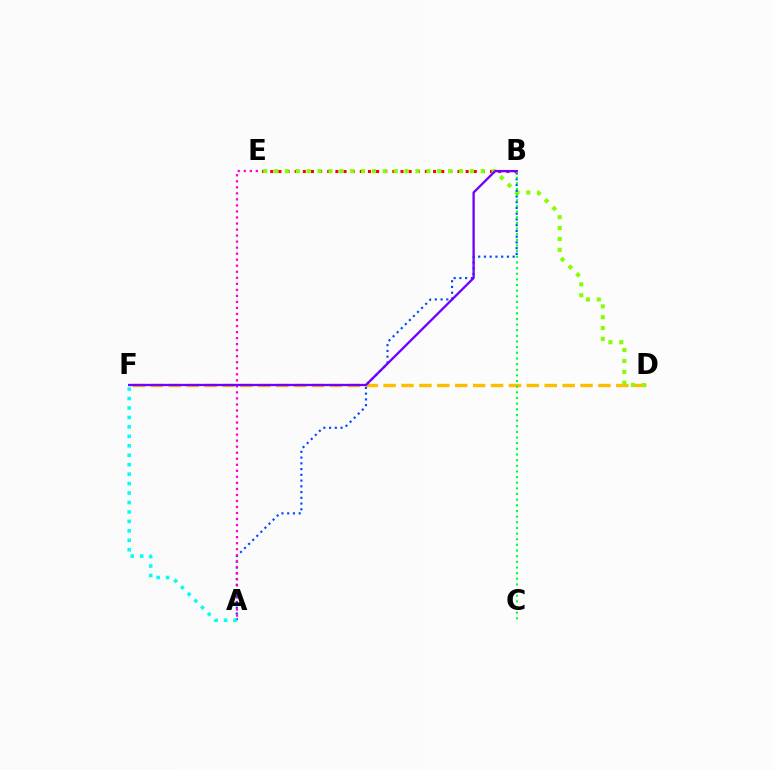{('B', 'E'): [{'color': '#ff0000', 'line_style': 'dotted', 'thickness': 2.21}], ('D', 'F'): [{'color': '#ffbd00', 'line_style': 'dashed', 'thickness': 2.43}], ('D', 'E'): [{'color': '#84ff00', 'line_style': 'dotted', 'thickness': 2.96}], ('A', 'B'): [{'color': '#004bff', 'line_style': 'dotted', 'thickness': 1.56}], ('A', 'E'): [{'color': '#ff00cf', 'line_style': 'dotted', 'thickness': 1.64}], ('B', 'C'): [{'color': '#00ff39', 'line_style': 'dotted', 'thickness': 1.53}], ('A', 'F'): [{'color': '#00fff6', 'line_style': 'dotted', 'thickness': 2.57}], ('B', 'F'): [{'color': '#7200ff', 'line_style': 'solid', 'thickness': 1.67}]}